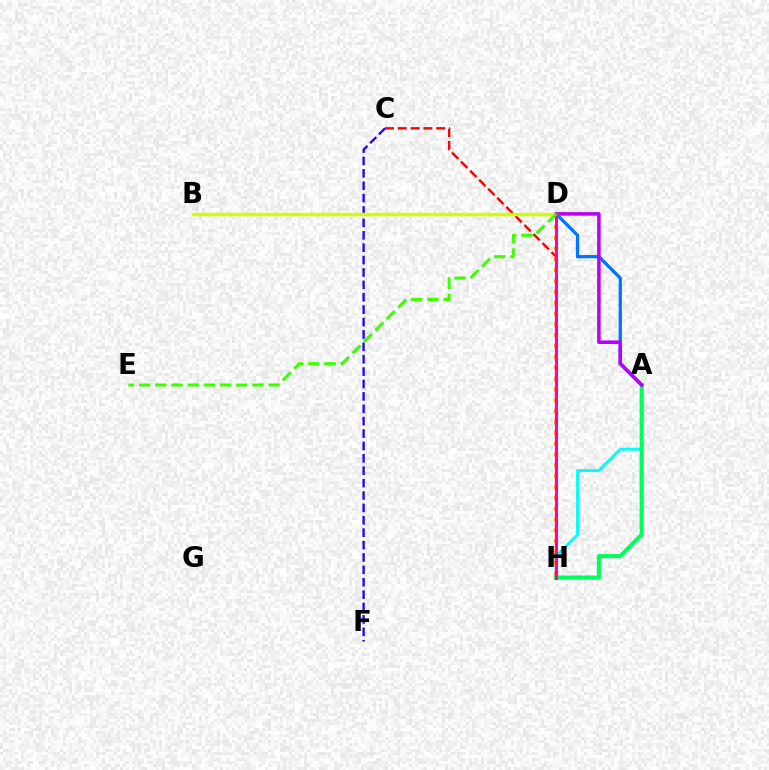{('C', 'H'): [{'color': '#ff0000', 'line_style': 'dashed', 'thickness': 1.74}], ('C', 'F'): [{'color': '#2500ff', 'line_style': 'dashed', 'thickness': 1.68}], ('A', 'H'): [{'color': '#00fff6', 'line_style': 'solid', 'thickness': 2.09}, {'color': '#00ff5c', 'line_style': 'solid', 'thickness': 2.95}], ('D', 'H'): [{'color': '#ff9400', 'line_style': 'dotted', 'thickness': 2.95}, {'color': '#ff00ac', 'line_style': 'solid', 'thickness': 2.18}], ('A', 'D'): [{'color': '#0074ff', 'line_style': 'solid', 'thickness': 2.34}, {'color': '#b900ff', 'line_style': 'solid', 'thickness': 2.55}], ('B', 'D'): [{'color': '#d1ff00', 'line_style': 'solid', 'thickness': 2.46}], ('D', 'E'): [{'color': '#3dff00', 'line_style': 'dashed', 'thickness': 2.2}]}